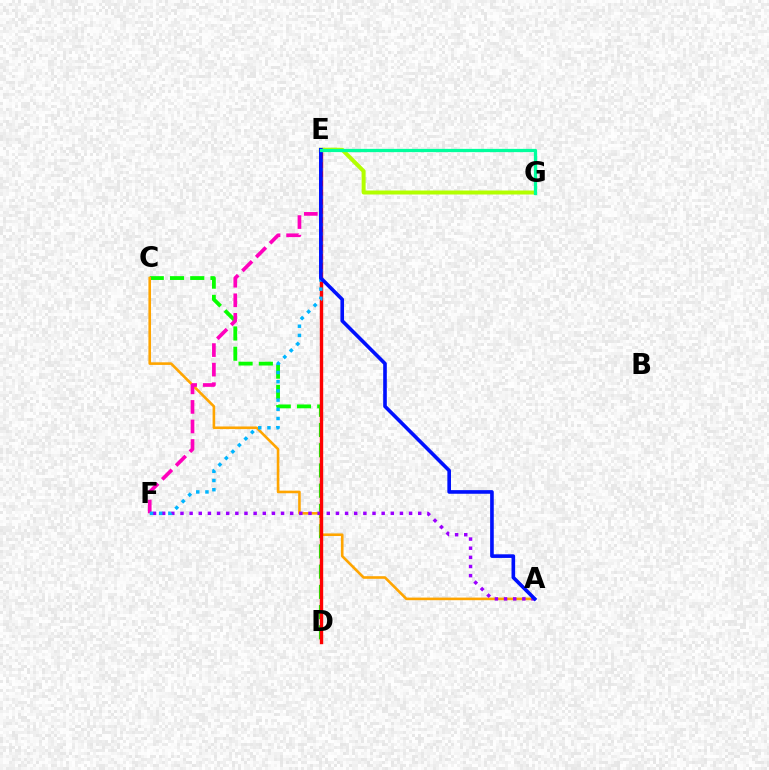{('C', 'D'): [{'color': '#08ff00', 'line_style': 'dashed', 'thickness': 2.75}], ('A', 'C'): [{'color': '#ffa500', 'line_style': 'solid', 'thickness': 1.88}], ('A', 'F'): [{'color': '#9b00ff', 'line_style': 'dotted', 'thickness': 2.48}], ('E', 'F'): [{'color': '#ff00bd', 'line_style': 'dashed', 'thickness': 2.66}, {'color': '#00b5ff', 'line_style': 'dotted', 'thickness': 2.5}], ('E', 'G'): [{'color': '#b3ff00', 'line_style': 'solid', 'thickness': 2.88}, {'color': '#00ff9d', 'line_style': 'solid', 'thickness': 2.35}], ('D', 'E'): [{'color': '#ff0000', 'line_style': 'solid', 'thickness': 2.44}], ('A', 'E'): [{'color': '#0010ff', 'line_style': 'solid', 'thickness': 2.61}]}